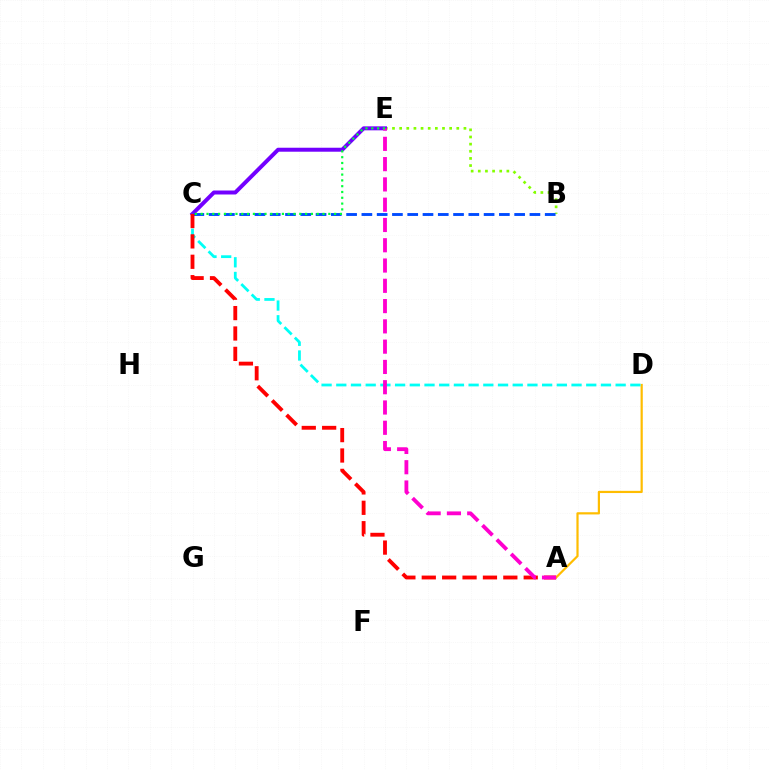{('B', 'E'): [{'color': '#84ff00', 'line_style': 'dotted', 'thickness': 1.94}], ('C', 'E'): [{'color': '#7200ff', 'line_style': 'solid', 'thickness': 2.86}, {'color': '#00ff39', 'line_style': 'dotted', 'thickness': 1.58}], ('B', 'C'): [{'color': '#004bff', 'line_style': 'dashed', 'thickness': 2.08}], ('A', 'D'): [{'color': '#ffbd00', 'line_style': 'solid', 'thickness': 1.59}], ('C', 'D'): [{'color': '#00fff6', 'line_style': 'dashed', 'thickness': 2.0}], ('A', 'C'): [{'color': '#ff0000', 'line_style': 'dashed', 'thickness': 2.77}], ('A', 'E'): [{'color': '#ff00cf', 'line_style': 'dashed', 'thickness': 2.76}]}